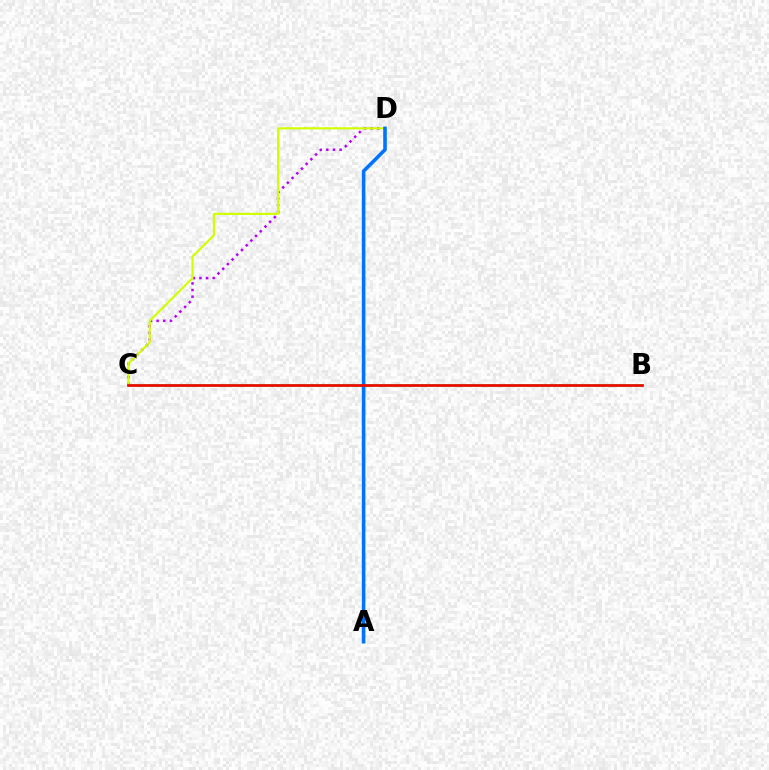{('C', 'D'): [{'color': '#b900ff', 'line_style': 'dotted', 'thickness': 1.8}, {'color': '#d1ff00', 'line_style': 'solid', 'thickness': 1.55}], ('B', 'C'): [{'color': '#00ff5c', 'line_style': 'solid', 'thickness': 1.91}, {'color': '#ff0000', 'line_style': 'solid', 'thickness': 1.87}], ('A', 'D'): [{'color': '#0074ff', 'line_style': 'solid', 'thickness': 2.57}]}